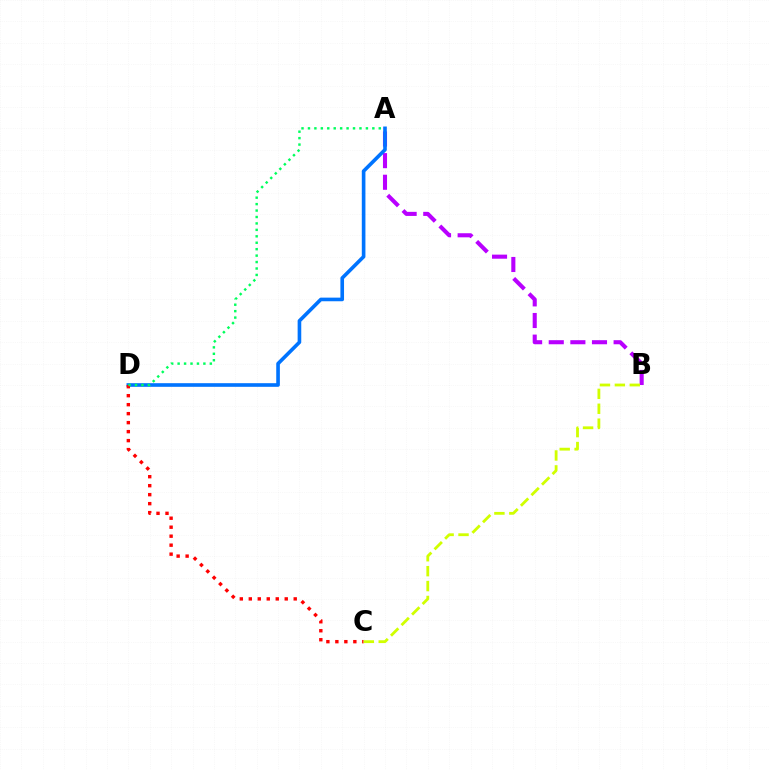{('A', 'B'): [{'color': '#b900ff', 'line_style': 'dashed', 'thickness': 2.94}], ('A', 'D'): [{'color': '#0074ff', 'line_style': 'solid', 'thickness': 2.61}, {'color': '#00ff5c', 'line_style': 'dotted', 'thickness': 1.75}], ('C', 'D'): [{'color': '#ff0000', 'line_style': 'dotted', 'thickness': 2.44}], ('B', 'C'): [{'color': '#d1ff00', 'line_style': 'dashed', 'thickness': 2.03}]}